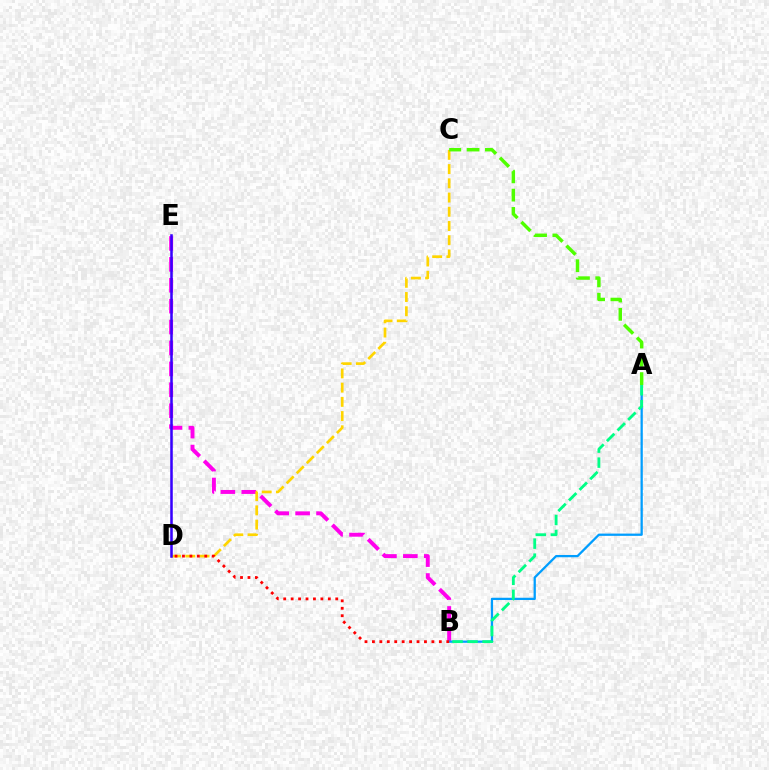{('B', 'E'): [{'color': '#ff00ed', 'line_style': 'dashed', 'thickness': 2.84}], ('C', 'D'): [{'color': '#ffd500', 'line_style': 'dashed', 'thickness': 1.93}], ('D', 'E'): [{'color': '#3700ff', 'line_style': 'solid', 'thickness': 1.83}], ('A', 'B'): [{'color': '#009eff', 'line_style': 'solid', 'thickness': 1.63}, {'color': '#00ff86', 'line_style': 'dashed', 'thickness': 2.04}], ('A', 'C'): [{'color': '#4fff00', 'line_style': 'dashed', 'thickness': 2.48}], ('B', 'D'): [{'color': '#ff0000', 'line_style': 'dotted', 'thickness': 2.02}]}